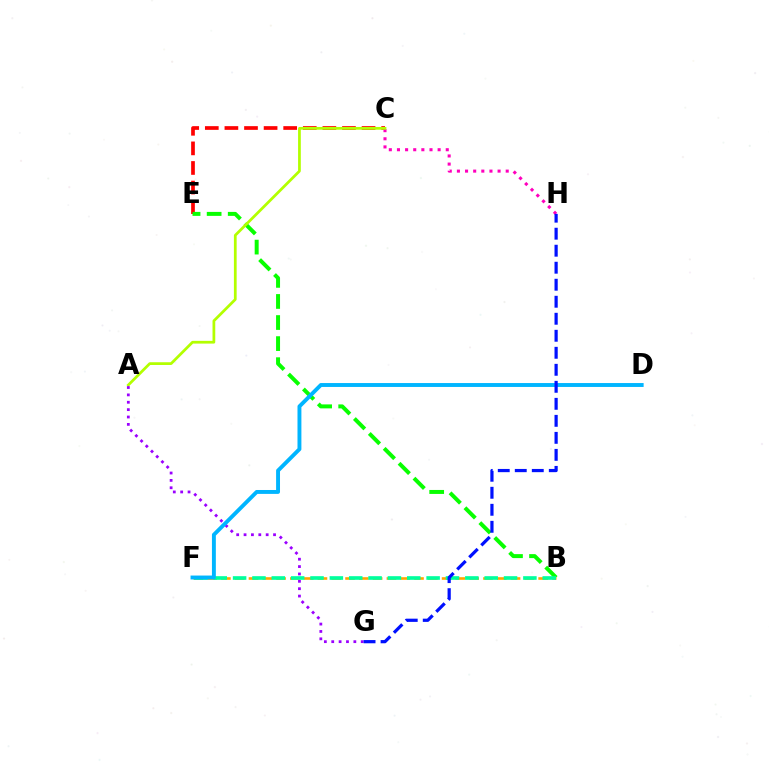{('C', 'E'): [{'color': '#ff0000', 'line_style': 'dashed', 'thickness': 2.66}], ('C', 'H'): [{'color': '#ff00bd', 'line_style': 'dotted', 'thickness': 2.21}], ('B', 'E'): [{'color': '#08ff00', 'line_style': 'dashed', 'thickness': 2.86}], ('A', 'C'): [{'color': '#b3ff00', 'line_style': 'solid', 'thickness': 1.98}], ('A', 'G'): [{'color': '#9b00ff', 'line_style': 'dotted', 'thickness': 2.0}], ('B', 'F'): [{'color': '#ffa500', 'line_style': 'dashed', 'thickness': 1.87}, {'color': '#00ff9d', 'line_style': 'dashed', 'thickness': 2.63}], ('D', 'F'): [{'color': '#00b5ff', 'line_style': 'solid', 'thickness': 2.81}], ('G', 'H'): [{'color': '#0010ff', 'line_style': 'dashed', 'thickness': 2.31}]}